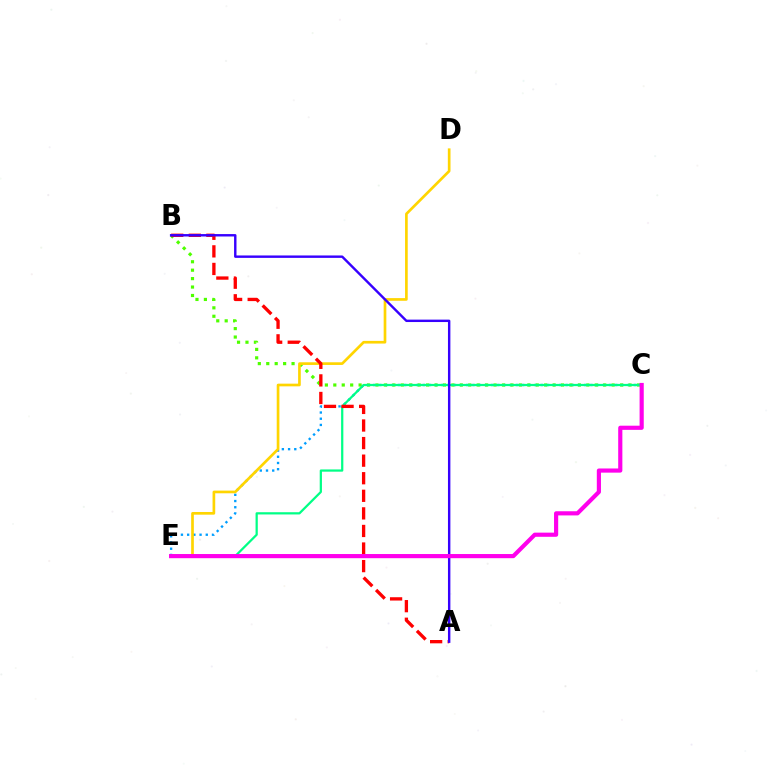{('C', 'E'): [{'color': '#009eff', 'line_style': 'dotted', 'thickness': 1.69}, {'color': '#00ff86', 'line_style': 'solid', 'thickness': 1.61}, {'color': '#ff00ed', 'line_style': 'solid', 'thickness': 3.0}], ('B', 'C'): [{'color': '#4fff00', 'line_style': 'dotted', 'thickness': 2.29}], ('D', 'E'): [{'color': '#ffd500', 'line_style': 'solid', 'thickness': 1.93}], ('A', 'B'): [{'color': '#ff0000', 'line_style': 'dashed', 'thickness': 2.39}, {'color': '#3700ff', 'line_style': 'solid', 'thickness': 1.74}]}